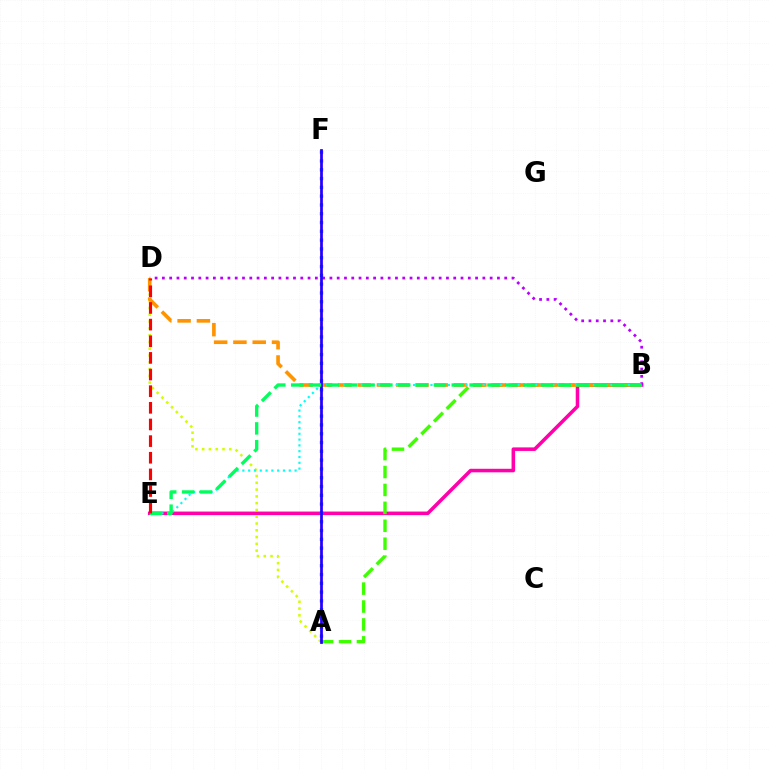{('B', 'E'): [{'color': '#ff00ac', 'line_style': 'solid', 'thickness': 2.55}, {'color': '#00fff6', 'line_style': 'dotted', 'thickness': 1.58}, {'color': '#00ff5c', 'line_style': 'dashed', 'thickness': 2.42}], ('A', 'D'): [{'color': '#d1ff00', 'line_style': 'dotted', 'thickness': 1.84}], ('A', 'B'): [{'color': '#3dff00', 'line_style': 'dashed', 'thickness': 2.43}], ('A', 'F'): [{'color': '#0074ff', 'line_style': 'dotted', 'thickness': 2.39}, {'color': '#2500ff', 'line_style': 'solid', 'thickness': 1.98}], ('B', 'D'): [{'color': '#b900ff', 'line_style': 'dotted', 'thickness': 1.98}, {'color': '#ff9400', 'line_style': 'dashed', 'thickness': 2.62}], ('D', 'E'): [{'color': '#ff0000', 'line_style': 'dashed', 'thickness': 2.26}]}